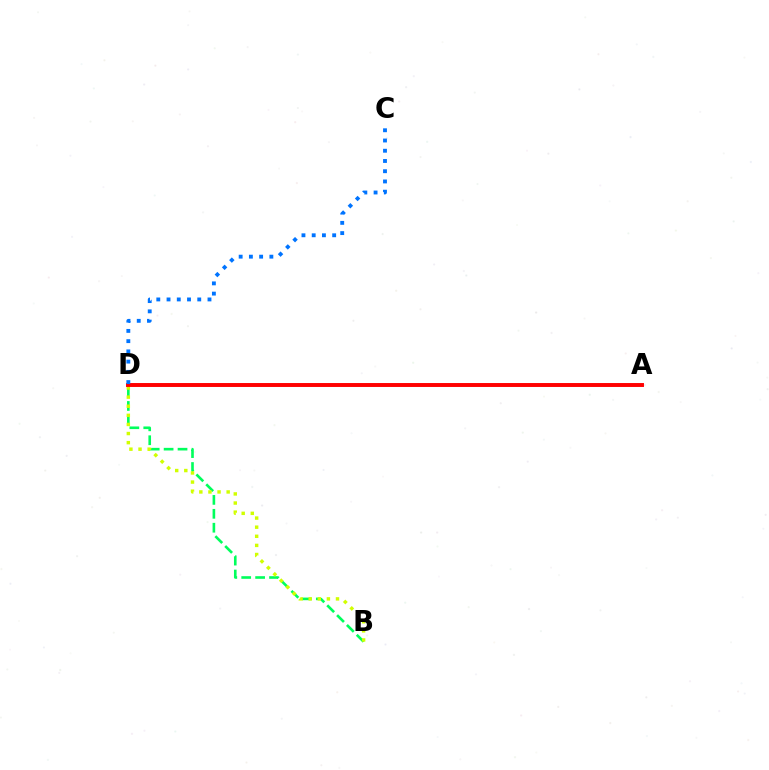{('B', 'D'): [{'color': '#00ff5c', 'line_style': 'dashed', 'thickness': 1.89}, {'color': '#d1ff00', 'line_style': 'dotted', 'thickness': 2.47}], ('A', 'D'): [{'color': '#b900ff', 'line_style': 'dashed', 'thickness': 1.7}, {'color': '#ff0000', 'line_style': 'solid', 'thickness': 2.83}], ('C', 'D'): [{'color': '#0074ff', 'line_style': 'dotted', 'thickness': 2.78}]}